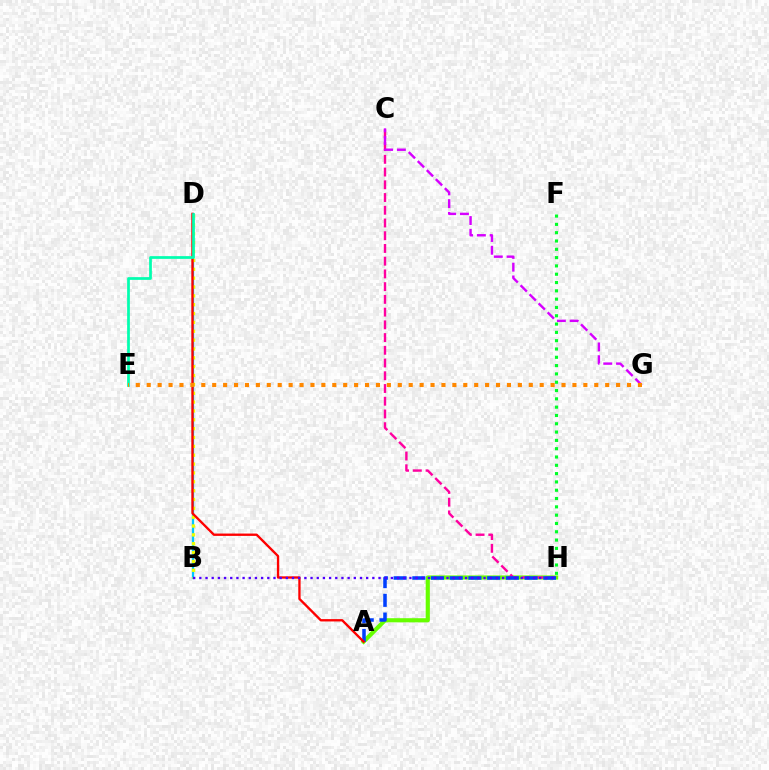{('A', 'H'): [{'color': '#66ff00', 'line_style': 'solid', 'thickness': 2.99}, {'color': '#003fff', 'line_style': 'dashed', 'thickness': 2.54}], ('C', 'H'): [{'color': '#ff00a0', 'line_style': 'dashed', 'thickness': 1.73}], ('B', 'D'): [{'color': '#00c7ff', 'line_style': 'solid', 'thickness': 1.64}, {'color': '#eeff00', 'line_style': 'dotted', 'thickness': 2.41}], ('C', 'G'): [{'color': '#d600ff', 'line_style': 'dashed', 'thickness': 1.74}], ('A', 'D'): [{'color': '#ff0000', 'line_style': 'solid', 'thickness': 1.68}], ('B', 'H'): [{'color': '#4f00ff', 'line_style': 'dotted', 'thickness': 1.68}], ('D', 'E'): [{'color': '#00ffaf', 'line_style': 'solid', 'thickness': 1.96}], ('E', 'G'): [{'color': '#ff8800', 'line_style': 'dotted', 'thickness': 2.97}], ('F', 'H'): [{'color': '#00ff27', 'line_style': 'dotted', 'thickness': 2.26}]}